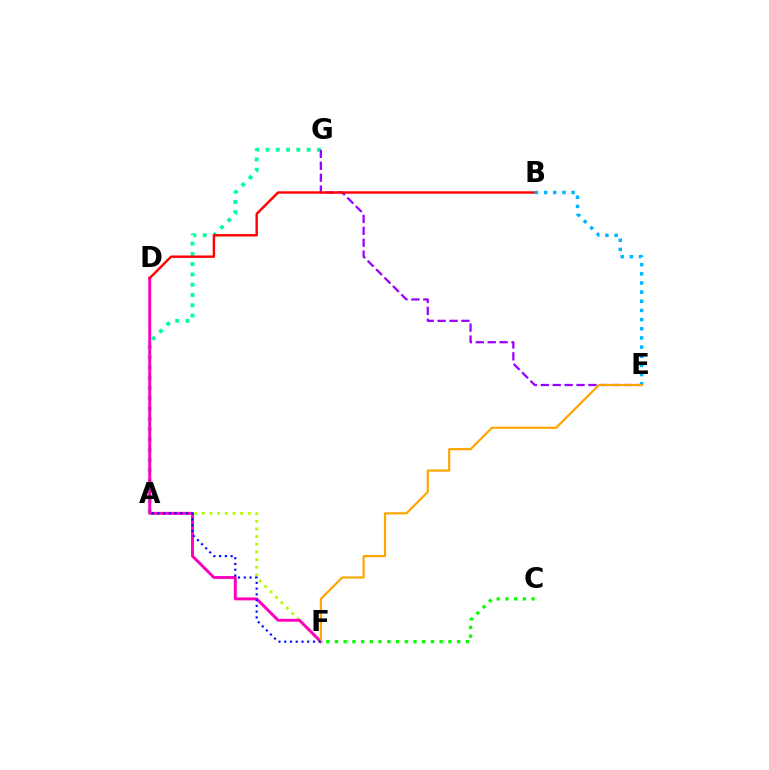{('A', 'F'): [{'color': '#b3ff00', 'line_style': 'dotted', 'thickness': 2.08}, {'color': '#0010ff', 'line_style': 'dotted', 'thickness': 1.56}], ('A', 'G'): [{'color': '#00ff9d', 'line_style': 'dotted', 'thickness': 2.79}], ('E', 'G'): [{'color': '#9b00ff', 'line_style': 'dashed', 'thickness': 1.62}], ('D', 'F'): [{'color': '#ff00bd', 'line_style': 'solid', 'thickness': 2.11}], ('B', 'D'): [{'color': '#ff0000', 'line_style': 'solid', 'thickness': 1.73}], ('B', 'E'): [{'color': '#00b5ff', 'line_style': 'dotted', 'thickness': 2.49}], ('E', 'F'): [{'color': '#ffa500', 'line_style': 'solid', 'thickness': 1.57}], ('C', 'F'): [{'color': '#08ff00', 'line_style': 'dotted', 'thickness': 2.37}]}